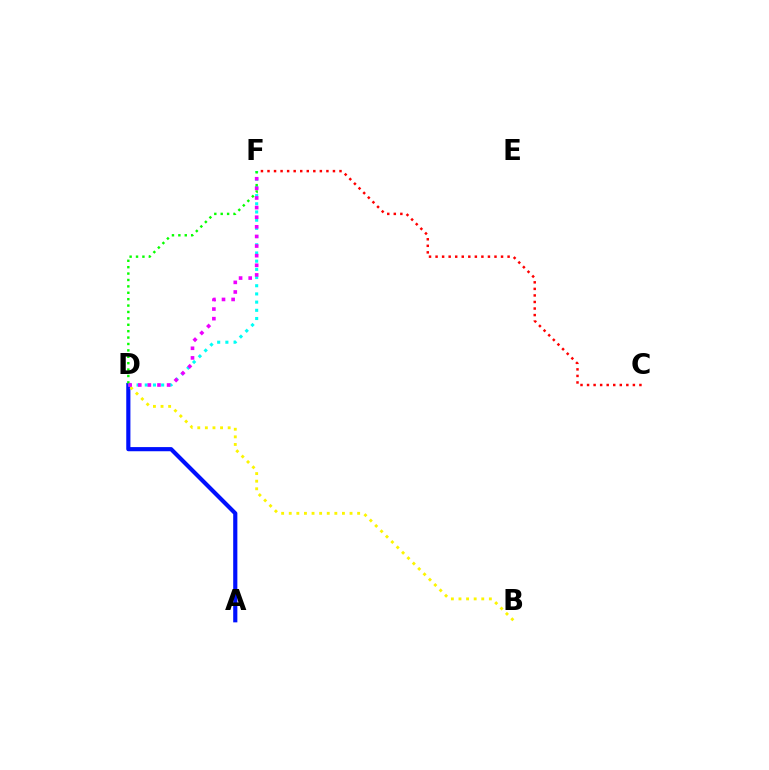{('C', 'F'): [{'color': '#ff0000', 'line_style': 'dotted', 'thickness': 1.78}], ('A', 'D'): [{'color': '#0010ff', 'line_style': 'solid', 'thickness': 2.99}], ('D', 'F'): [{'color': '#00fff6', 'line_style': 'dotted', 'thickness': 2.23}, {'color': '#08ff00', 'line_style': 'dotted', 'thickness': 1.74}, {'color': '#ee00ff', 'line_style': 'dotted', 'thickness': 2.61}], ('B', 'D'): [{'color': '#fcf500', 'line_style': 'dotted', 'thickness': 2.06}]}